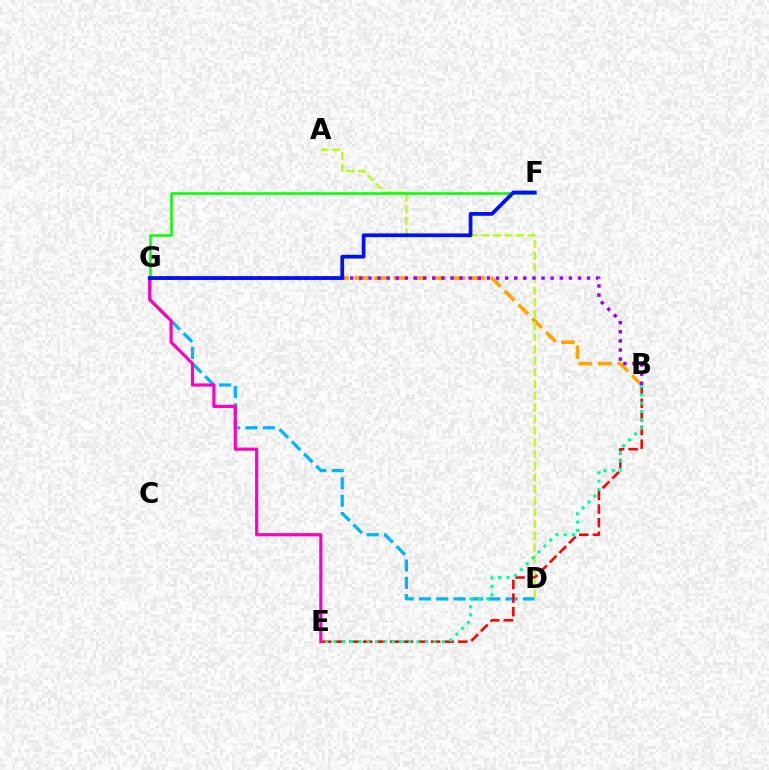{('D', 'G'): [{'color': '#00b5ff', 'line_style': 'dashed', 'thickness': 2.35}], ('B', 'E'): [{'color': '#ff0000', 'line_style': 'dashed', 'thickness': 1.85}, {'color': '#00ff9d', 'line_style': 'dotted', 'thickness': 2.26}], ('B', 'G'): [{'color': '#ffa500', 'line_style': 'dashed', 'thickness': 2.64}, {'color': '#9b00ff', 'line_style': 'dotted', 'thickness': 2.48}], ('A', 'D'): [{'color': '#b3ff00', 'line_style': 'dashed', 'thickness': 1.58}], ('F', 'G'): [{'color': '#08ff00', 'line_style': 'solid', 'thickness': 1.83}, {'color': '#0010ff', 'line_style': 'solid', 'thickness': 2.7}], ('E', 'G'): [{'color': '#ff00bd', 'line_style': 'solid', 'thickness': 2.28}]}